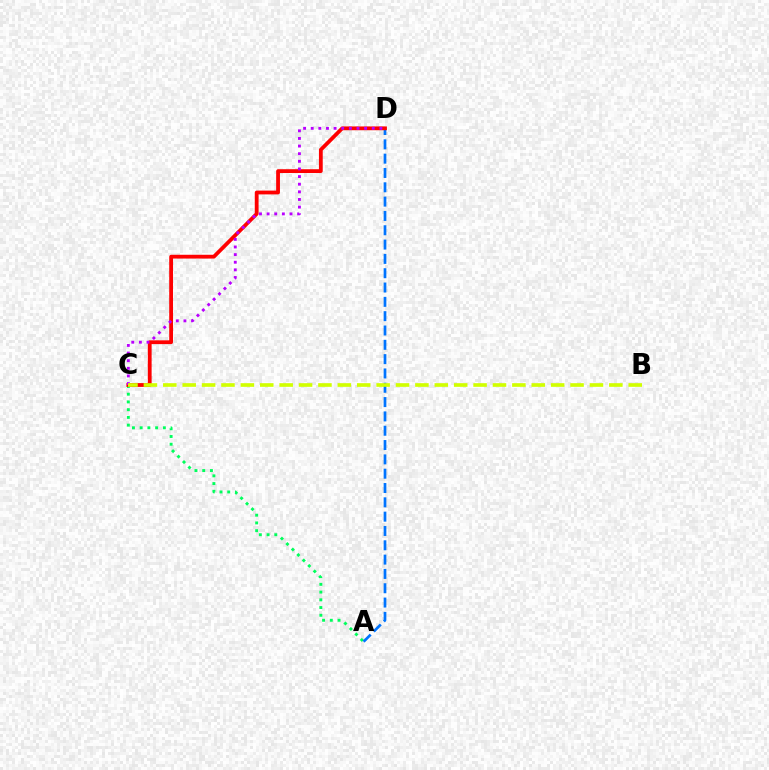{('A', 'C'): [{'color': '#00ff5c', 'line_style': 'dotted', 'thickness': 2.1}], ('A', 'D'): [{'color': '#0074ff', 'line_style': 'dashed', 'thickness': 1.95}], ('C', 'D'): [{'color': '#ff0000', 'line_style': 'solid', 'thickness': 2.73}, {'color': '#b900ff', 'line_style': 'dotted', 'thickness': 2.07}], ('B', 'C'): [{'color': '#d1ff00', 'line_style': 'dashed', 'thickness': 2.63}]}